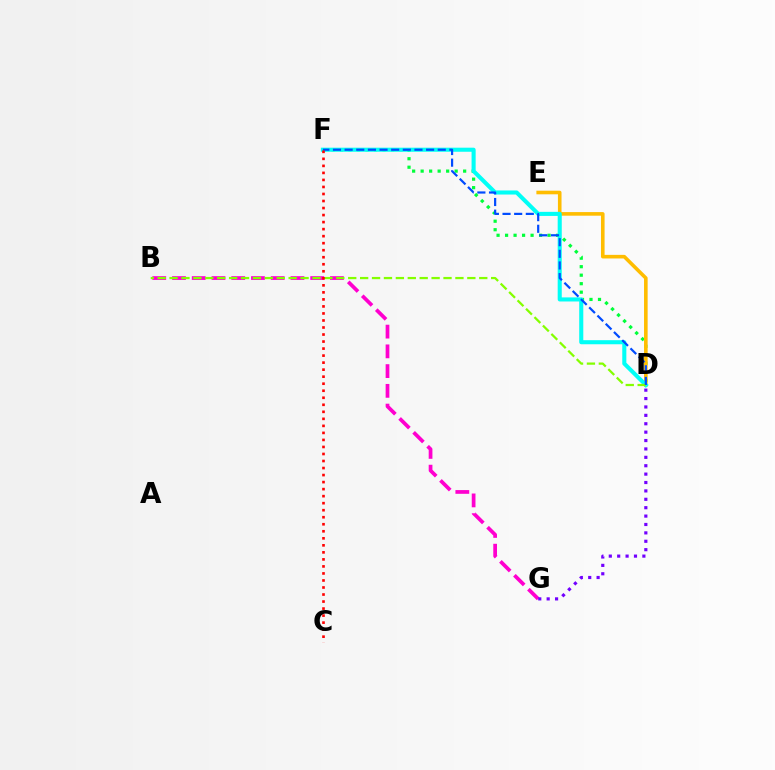{('B', 'G'): [{'color': '#ff00cf', 'line_style': 'dashed', 'thickness': 2.68}], ('D', 'F'): [{'color': '#00ff39', 'line_style': 'dotted', 'thickness': 2.31}, {'color': '#00fff6', 'line_style': 'solid', 'thickness': 2.93}, {'color': '#004bff', 'line_style': 'dashed', 'thickness': 1.58}], ('D', 'E'): [{'color': '#ffbd00', 'line_style': 'solid', 'thickness': 2.59}], ('D', 'G'): [{'color': '#7200ff', 'line_style': 'dotted', 'thickness': 2.28}], ('B', 'D'): [{'color': '#84ff00', 'line_style': 'dashed', 'thickness': 1.62}], ('C', 'F'): [{'color': '#ff0000', 'line_style': 'dotted', 'thickness': 1.91}]}